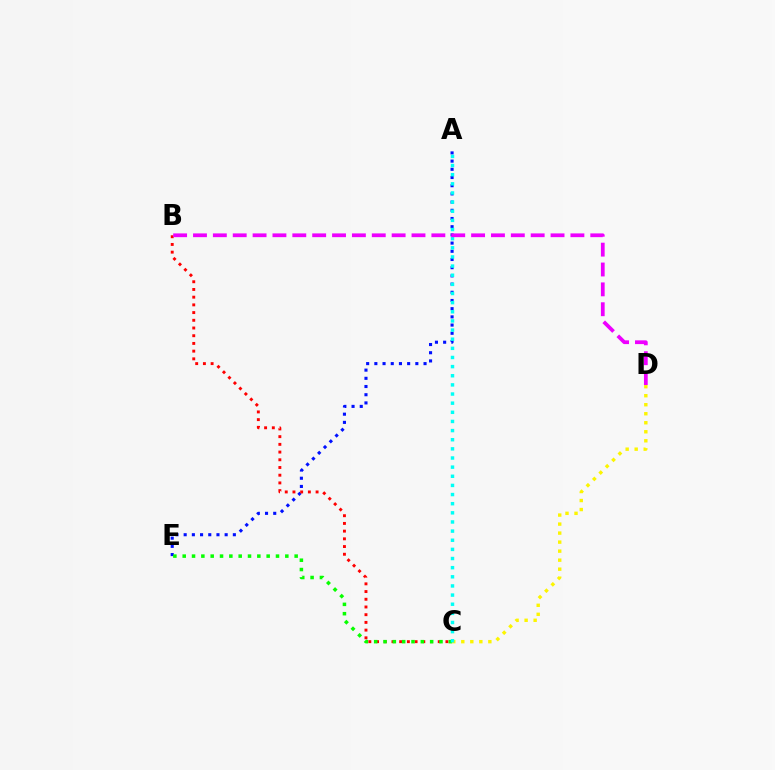{('C', 'D'): [{'color': '#fcf500', 'line_style': 'dotted', 'thickness': 2.45}], ('A', 'E'): [{'color': '#0010ff', 'line_style': 'dotted', 'thickness': 2.23}], ('B', 'C'): [{'color': '#ff0000', 'line_style': 'dotted', 'thickness': 2.09}], ('C', 'E'): [{'color': '#08ff00', 'line_style': 'dotted', 'thickness': 2.53}], ('A', 'C'): [{'color': '#00fff6', 'line_style': 'dotted', 'thickness': 2.48}], ('B', 'D'): [{'color': '#ee00ff', 'line_style': 'dashed', 'thickness': 2.7}]}